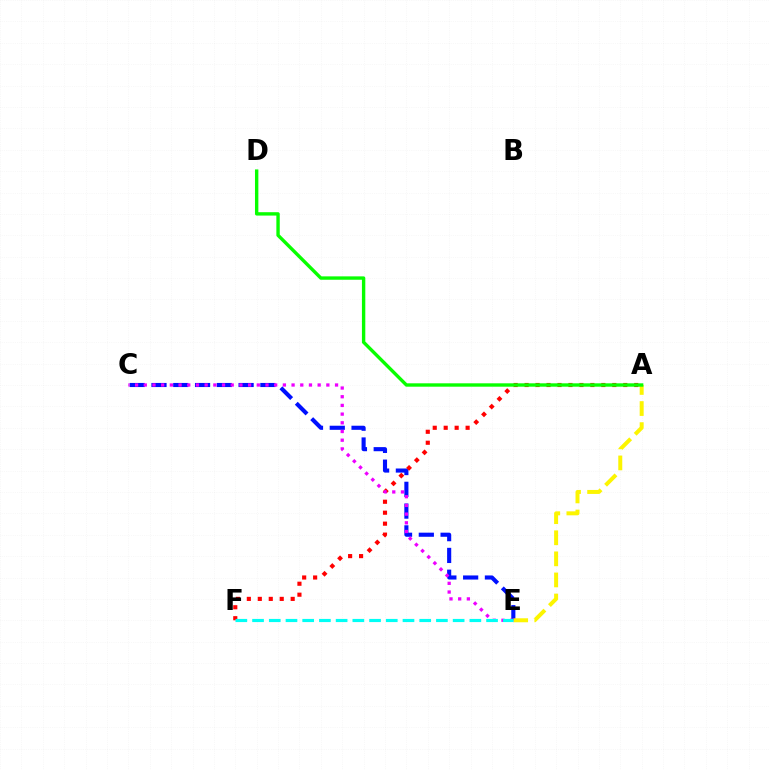{('C', 'E'): [{'color': '#0010ff', 'line_style': 'dashed', 'thickness': 2.96}, {'color': '#ee00ff', 'line_style': 'dotted', 'thickness': 2.36}], ('A', 'F'): [{'color': '#ff0000', 'line_style': 'dotted', 'thickness': 2.98}], ('A', 'E'): [{'color': '#fcf500', 'line_style': 'dashed', 'thickness': 2.86}], ('A', 'D'): [{'color': '#08ff00', 'line_style': 'solid', 'thickness': 2.43}], ('E', 'F'): [{'color': '#00fff6', 'line_style': 'dashed', 'thickness': 2.27}]}